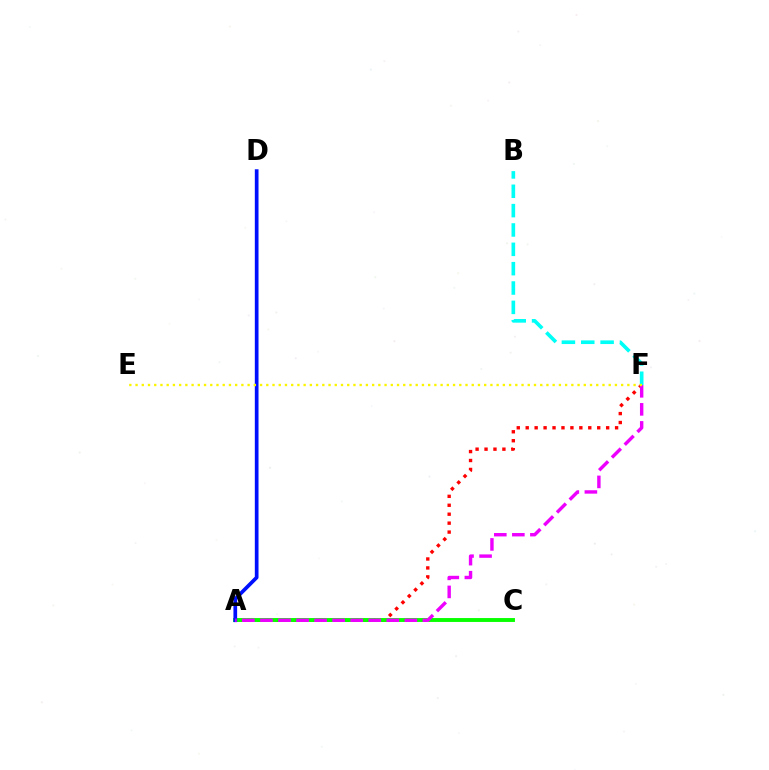{('A', 'F'): [{'color': '#ff0000', 'line_style': 'dotted', 'thickness': 2.43}, {'color': '#ee00ff', 'line_style': 'dashed', 'thickness': 2.45}], ('A', 'C'): [{'color': '#08ff00', 'line_style': 'solid', 'thickness': 2.81}], ('A', 'D'): [{'color': '#0010ff', 'line_style': 'solid', 'thickness': 2.66}], ('B', 'F'): [{'color': '#00fff6', 'line_style': 'dashed', 'thickness': 2.63}], ('E', 'F'): [{'color': '#fcf500', 'line_style': 'dotted', 'thickness': 1.69}]}